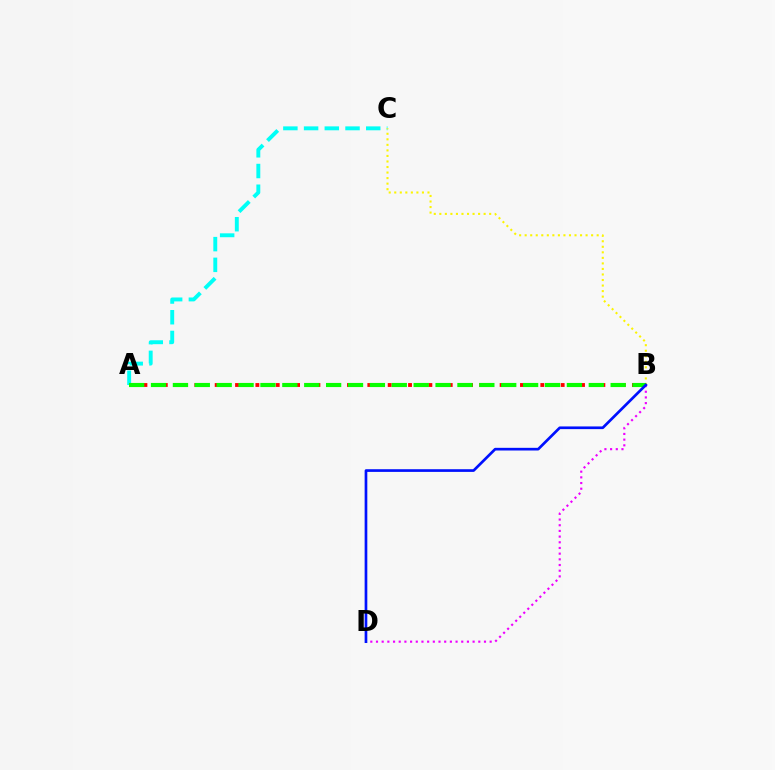{('B', 'D'): [{'color': '#ee00ff', 'line_style': 'dotted', 'thickness': 1.54}, {'color': '#0010ff', 'line_style': 'solid', 'thickness': 1.93}], ('A', 'C'): [{'color': '#00fff6', 'line_style': 'dashed', 'thickness': 2.81}], ('B', 'C'): [{'color': '#fcf500', 'line_style': 'dotted', 'thickness': 1.5}], ('A', 'B'): [{'color': '#ff0000', 'line_style': 'dotted', 'thickness': 2.76}, {'color': '#08ff00', 'line_style': 'dashed', 'thickness': 2.97}]}